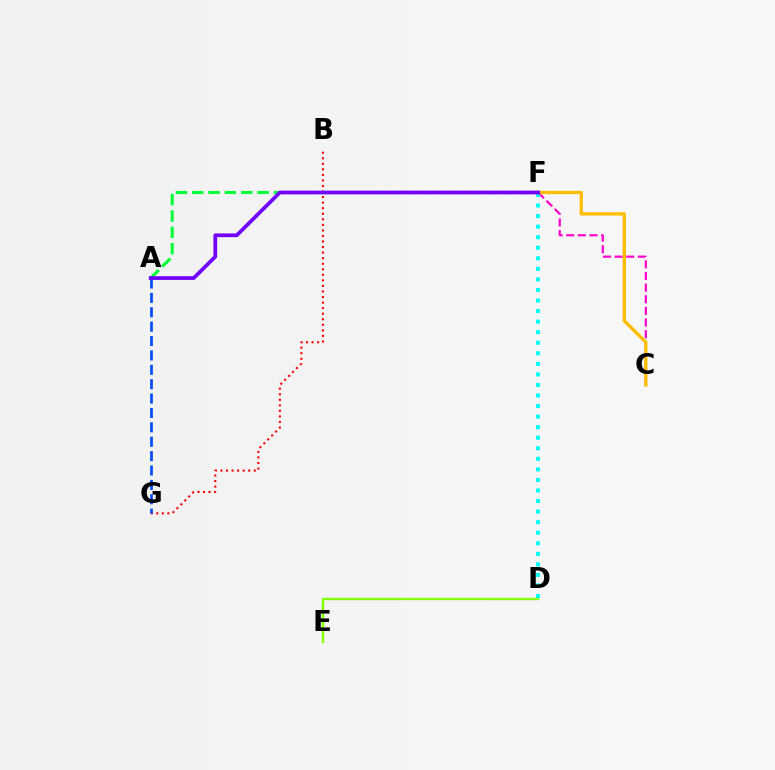{('D', 'E'): [{'color': '#84ff00', 'line_style': 'solid', 'thickness': 1.71}], ('C', 'F'): [{'color': '#ff00cf', 'line_style': 'dashed', 'thickness': 1.58}, {'color': '#ffbd00', 'line_style': 'solid', 'thickness': 2.39}], ('B', 'G'): [{'color': '#ff0000', 'line_style': 'dotted', 'thickness': 1.51}], ('D', 'F'): [{'color': '#00fff6', 'line_style': 'dotted', 'thickness': 2.87}], ('A', 'G'): [{'color': '#004bff', 'line_style': 'dashed', 'thickness': 1.95}], ('A', 'F'): [{'color': '#00ff39', 'line_style': 'dashed', 'thickness': 2.22}, {'color': '#7200ff', 'line_style': 'solid', 'thickness': 2.69}]}